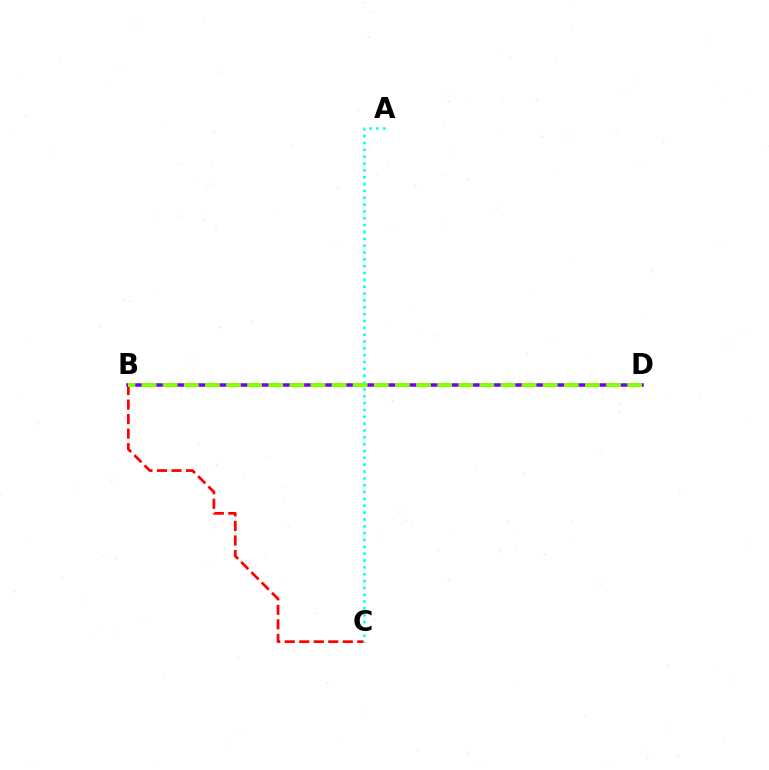{('B', 'C'): [{'color': '#ff0000', 'line_style': 'dashed', 'thickness': 1.97}], ('B', 'D'): [{'color': '#7200ff', 'line_style': 'solid', 'thickness': 2.55}, {'color': '#84ff00', 'line_style': 'dashed', 'thickness': 2.87}], ('A', 'C'): [{'color': '#00fff6', 'line_style': 'dotted', 'thickness': 1.86}]}